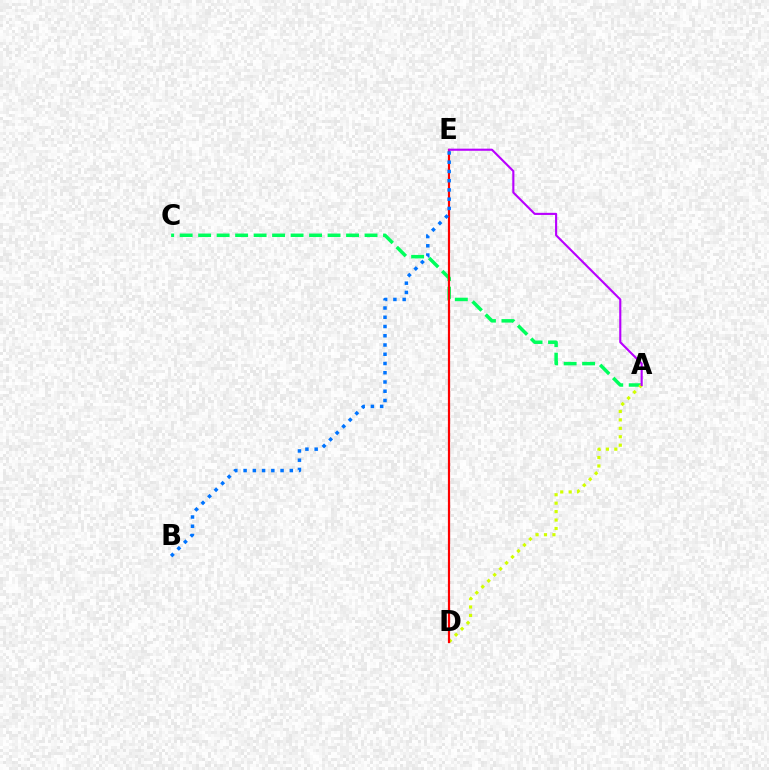{('A', 'C'): [{'color': '#00ff5c', 'line_style': 'dashed', 'thickness': 2.51}], ('A', 'D'): [{'color': '#d1ff00', 'line_style': 'dotted', 'thickness': 2.29}], ('D', 'E'): [{'color': '#ff0000', 'line_style': 'solid', 'thickness': 1.59}], ('B', 'E'): [{'color': '#0074ff', 'line_style': 'dotted', 'thickness': 2.51}], ('A', 'E'): [{'color': '#b900ff', 'line_style': 'solid', 'thickness': 1.53}]}